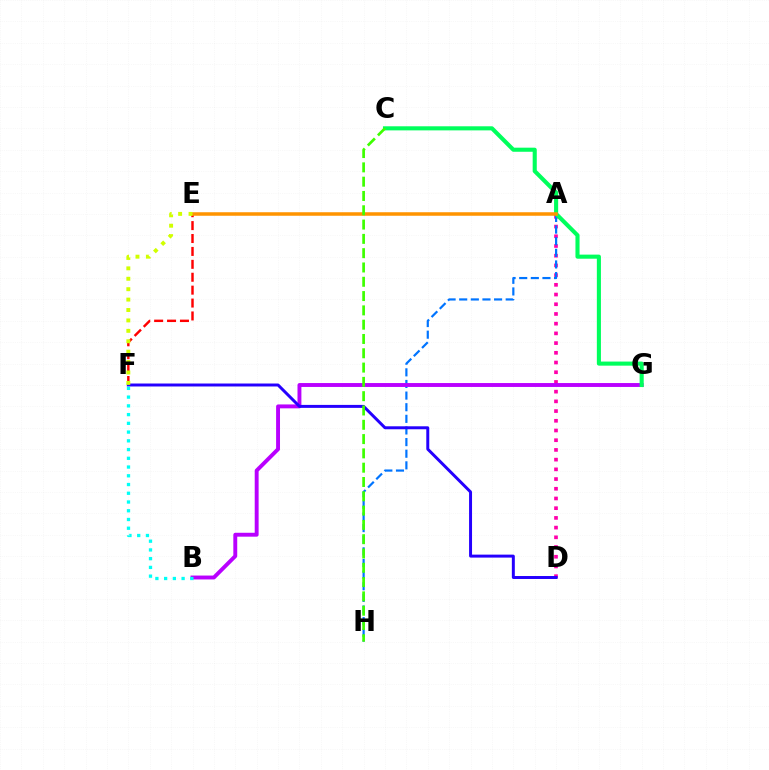{('A', 'D'): [{'color': '#ff00ac', 'line_style': 'dotted', 'thickness': 2.64}], ('A', 'H'): [{'color': '#0074ff', 'line_style': 'dashed', 'thickness': 1.58}], ('E', 'F'): [{'color': '#ff0000', 'line_style': 'dashed', 'thickness': 1.75}, {'color': '#d1ff00', 'line_style': 'dotted', 'thickness': 2.83}], ('B', 'G'): [{'color': '#b900ff', 'line_style': 'solid', 'thickness': 2.81}], ('C', 'G'): [{'color': '#00ff5c', 'line_style': 'solid', 'thickness': 2.94}], ('A', 'E'): [{'color': '#ff9400', 'line_style': 'solid', 'thickness': 2.54}], ('D', 'F'): [{'color': '#2500ff', 'line_style': 'solid', 'thickness': 2.14}], ('B', 'F'): [{'color': '#00fff6', 'line_style': 'dotted', 'thickness': 2.37}], ('C', 'H'): [{'color': '#3dff00', 'line_style': 'dashed', 'thickness': 1.94}]}